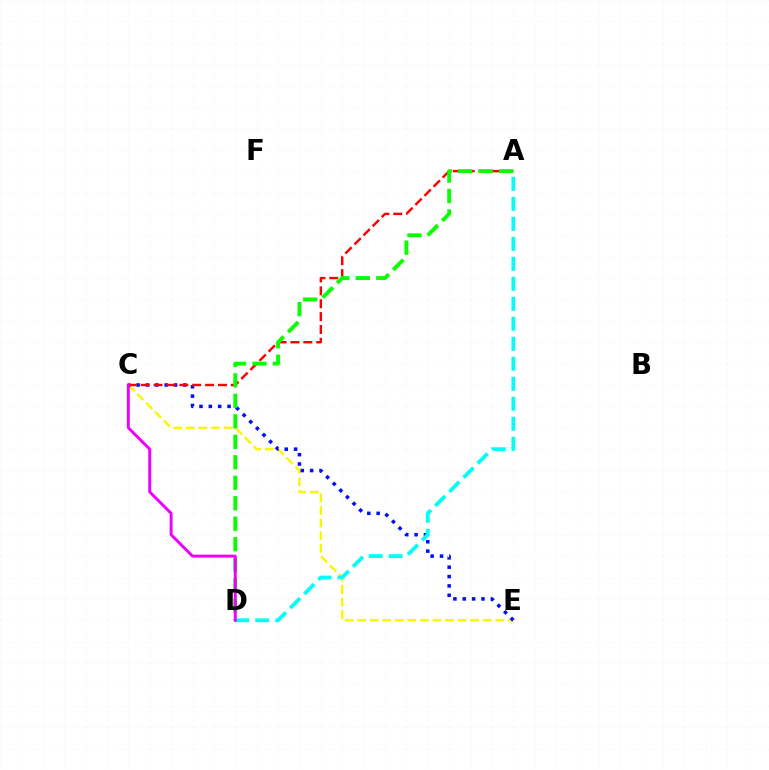{('C', 'E'): [{'color': '#fcf500', 'line_style': 'dashed', 'thickness': 1.7}, {'color': '#0010ff', 'line_style': 'dotted', 'thickness': 2.54}], ('A', 'C'): [{'color': '#ff0000', 'line_style': 'dashed', 'thickness': 1.75}], ('A', 'D'): [{'color': '#08ff00', 'line_style': 'dashed', 'thickness': 2.78}, {'color': '#00fff6', 'line_style': 'dashed', 'thickness': 2.72}], ('C', 'D'): [{'color': '#ee00ff', 'line_style': 'solid', 'thickness': 2.11}]}